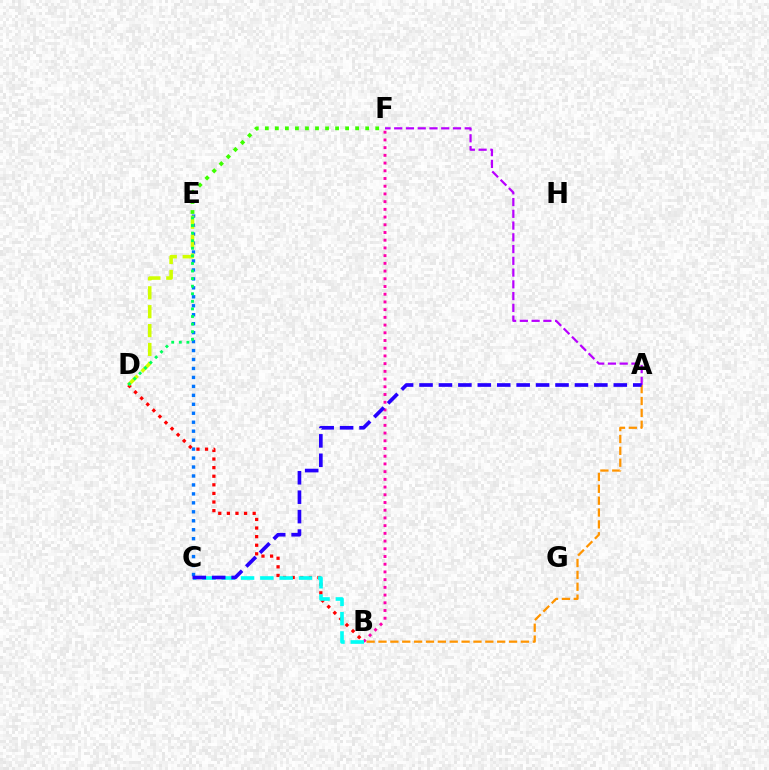{('C', 'E'): [{'color': '#0074ff', 'line_style': 'dotted', 'thickness': 2.43}], ('B', 'D'): [{'color': '#ff0000', 'line_style': 'dotted', 'thickness': 2.34}], ('B', 'F'): [{'color': '#ff00ac', 'line_style': 'dotted', 'thickness': 2.1}], ('A', 'F'): [{'color': '#b900ff', 'line_style': 'dashed', 'thickness': 1.6}], ('B', 'C'): [{'color': '#00fff6', 'line_style': 'dashed', 'thickness': 2.62}], ('A', 'B'): [{'color': '#ff9400', 'line_style': 'dashed', 'thickness': 1.61}], ('D', 'E'): [{'color': '#d1ff00', 'line_style': 'dashed', 'thickness': 2.57}, {'color': '#00ff5c', 'line_style': 'dotted', 'thickness': 2.06}], ('E', 'F'): [{'color': '#3dff00', 'line_style': 'dotted', 'thickness': 2.73}], ('A', 'C'): [{'color': '#2500ff', 'line_style': 'dashed', 'thickness': 2.64}]}